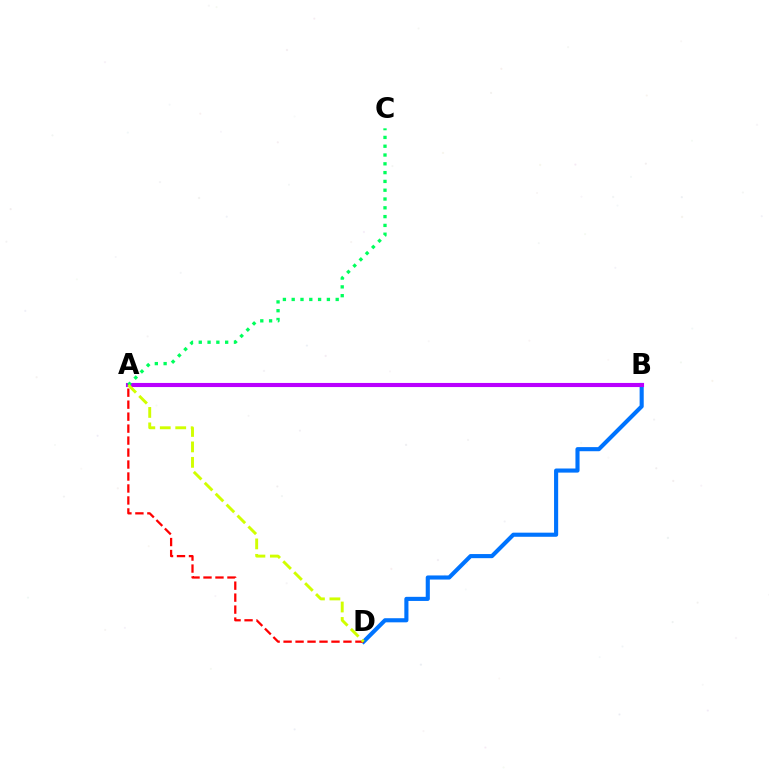{('B', 'D'): [{'color': '#0074ff', 'line_style': 'solid', 'thickness': 2.96}], ('A', 'D'): [{'color': '#ff0000', 'line_style': 'dashed', 'thickness': 1.63}, {'color': '#d1ff00', 'line_style': 'dashed', 'thickness': 2.1}], ('A', 'B'): [{'color': '#b900ff', 'line_style': 'solid', 'thickness': 2.96}], ('A', 'C'): [{'color': '#00ff5c', 'line_style': 'dotted', 'thickness': 2.39}]}